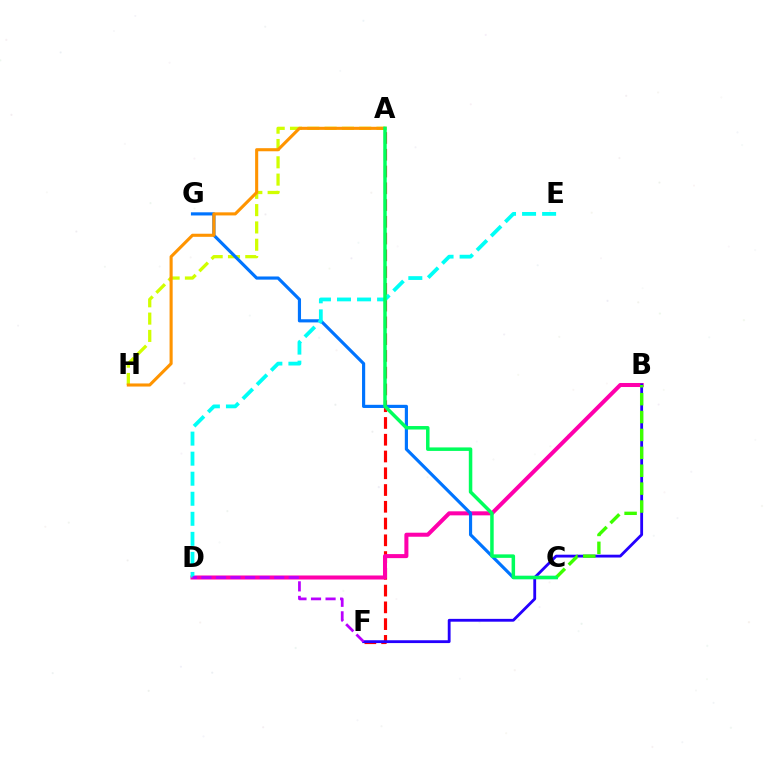{('A', 'F'): [{'color': '#ff0000', 'line_style': 'dashed', 'thickness': 2.28}], ('B', 'D'): [{'color': '#ff00ac', 'line_style': 'solid', 'thickness': 2.9}], ('A', 'H'): [{'color': '#d1ff00', 'line_style': 'dashed', 'thickness': 2.35}, {'color': '#ff9400', 'line_style': 'solid', 'thickness': 2.22}], ('B', 'F'): [{'color': '#2500ff', 'line_style': 'solid', 'thickness': 2.04}], ('C', 'G'): [{'color': '#0074ff', 'line_style': 'solid', 'thickness': 2.27}], ('B', 'C'): [{'color': '#3dff00', 'line_style': 'dashed', 'thickness': 2.43}], ('D', 'E'): [{'color': '#00fff6', 'line_style': 'dashed', 'thickness': 2.72}], ('D', 'F'): [{'color': '#b900ff', 'line_style': 'dashed', 'thickness': 1.98}], ('A', 'C'): [{'color': '#00ff5c', 'line_style': 'solid', 'thickness': 2.52}]}